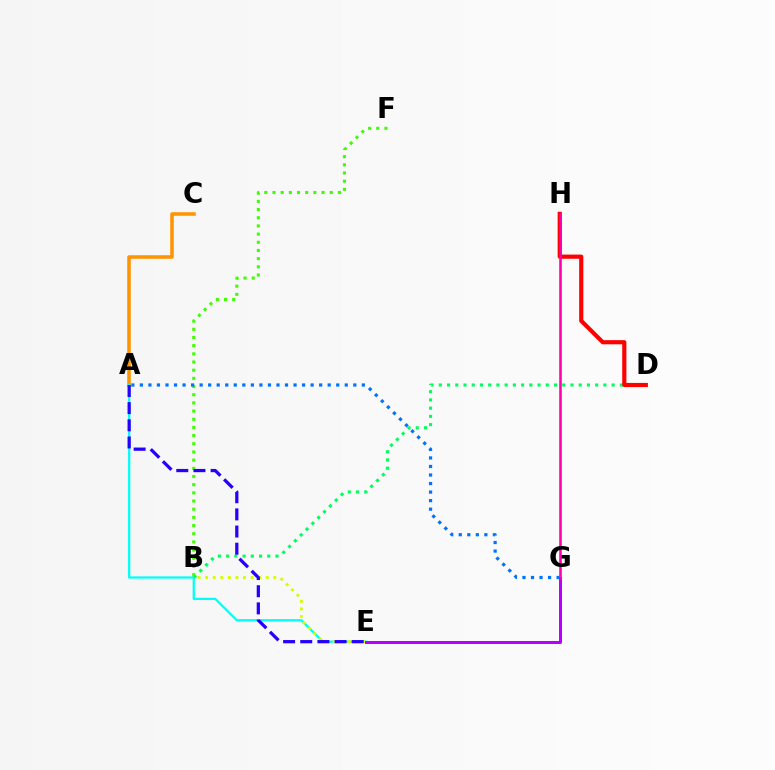{('A', 'C'): [{'color': '#ff9400', 'line_style': 'solid', 'thickness': 2.55}], ('A', 'E'): [{'color': '#00fff6', 'line_style': 'solid', 'thickness': 1.63}, {'color': '#2500ff', 'line_style': 'dashed', 'thickness': 2.33}], ('B', 'E'): [{'color': '#d1ff00', 'line_style': 'dotted', 'thickness': 2.06}], ('B', 'D'): [{'color': '#00ff5c', 'line_style': 'dotted', 'thickness': 2.24}], ('D', 'H'): [{'color': '#ff0000', 'line_style': 'solid', 'thickness': 3.0}], ('B', 'F'): [{'color': '#3dff00', 'line_style': 'dotted', 'thickness': 2.22}], ('E', 'G'): [{'color': '#b900ff', 'line_style': 'solid', 'thickness': 2.15}], ('G', 'H'): [{'color': '#ff00ac', 'line_style': 'solid', 'thickness': 1.85}], ('A', 'G'): [{'color': '#0074ff', 'line_style': 'dotted', 'thickness': 2.32}]}